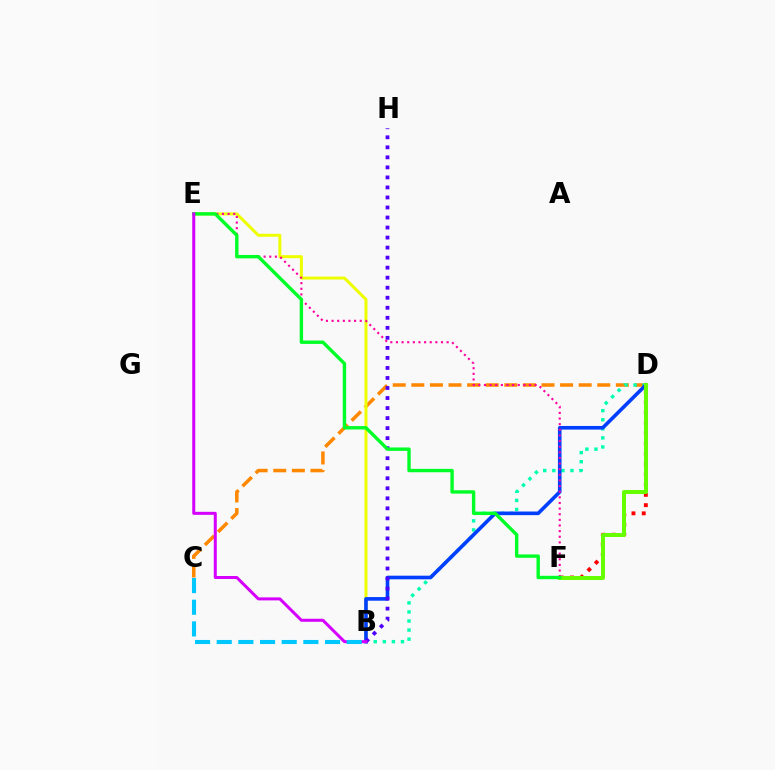{('C', 'D'): [{'color': '#ff8800', 'line_style': 'dashed', 'thickness': 2.53}], ('D', 'F'): [{'color': '#ff0000', 'line_style': 'dotted', 'thickness': 2.79}, {'color': '#66ff00', 'line_style': 'solid', 'thickness': 2.86}], ('B', 'E'): [{'color': '#eeff00', 'line_style': 'solid', 'thickness': 2.16}, {'color': '#d600ff', 'line_style': 'solid', 'thickness': 2.17}], ('B', 'D'): [{'color': '#00ffaf', 'line_style': 'dotted', 'thickness': 2.46}, {'color': '#003fff', 'line_style': 'solid', 'thickness': 2.61}], ('B', 'H'): [{'color': '#4f00ff', 'line_style': 'dotted', 'thickness': 2.72}], ('E', 'F'): [{'color': '#ff00a0', 'line_style': 'dotted', 'thickness': 1.53}, {'color': '#00ff27', 'line_style': 'solid', 'thickness': 2.44}], ('B', 'C'): [{'color': '#00c7ff', 'line_style': 'dashed', 'thickness': 2.94}]}